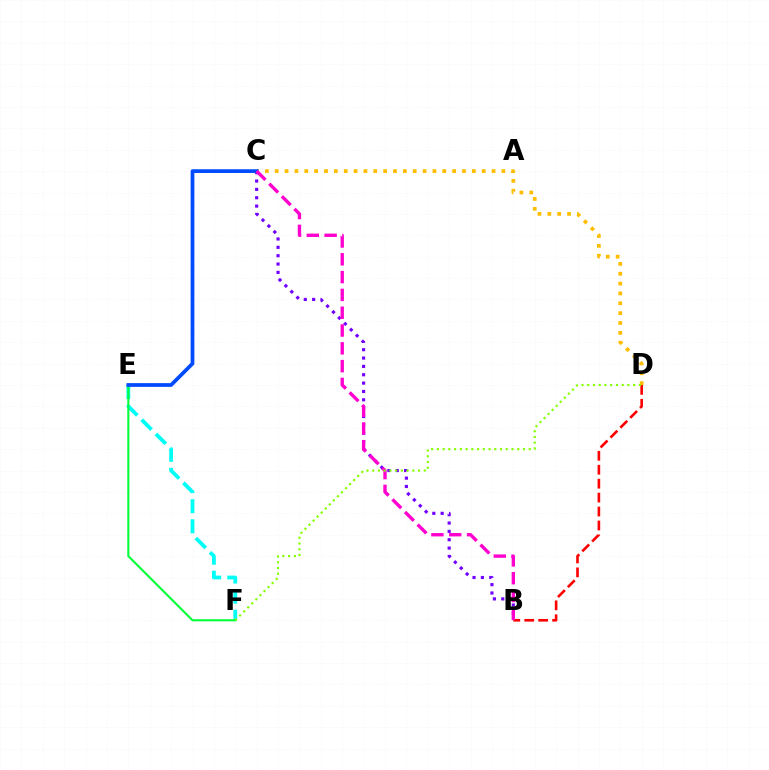{('E', 'F'): [{'color': '#00fff6', 'line_style': 'dashed', 'thickness': 2.73}, {'color': '#00ff39', 'line_style': 'solid', 'thickness': 1.51}], ('B', 'C'): [{'color': '#7200ff', 'line_style': 'dotted', 'thickness': 2.27}, {'color': '#ff00cf', 'line_style': 'dashed', 'thickness': 2.42}], ('C', 'D'): [{'color': '#ffbd00', 'line_style': 'dotted', 'thickness': 2.68}], ('C', 'E'): [{'color': '#004bff', 'line_style': 'solid', 'thickness': 2.69}], ('B', 'D'): [{'color': '#ff0000', 'line_style': 'dashed', 'thickness': 1.89}], ('D', 'F'): [{'color': '#84ff00', 'line_style': 'dotted', 'thickness': 1.56}]}